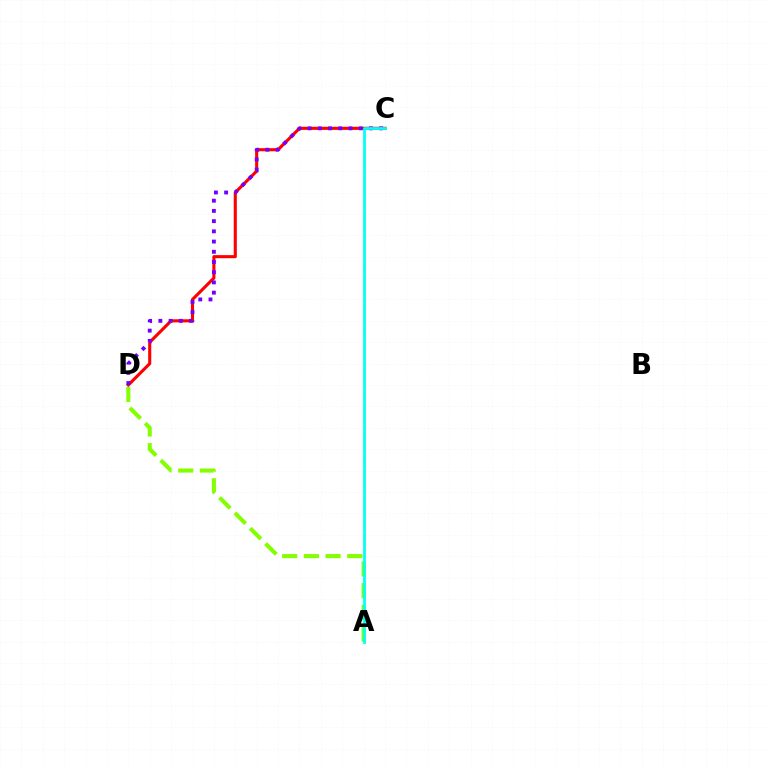{('C', 'D'): [{'color': '#ff0000', 'line_style': 'solid', 'thickness': 2.23}, {'color': '#7200ff', 'line_style': 'dotted', 'thickness': 2.78}], ('A', 'D'): [{'color': '#84ff00', 'line_style': 'dashed', 'thickness': 2.95}], ('A', 'C'): [{'color': '#00fff6', 'line_style': 'solid', 'thickness': 1.99}]}